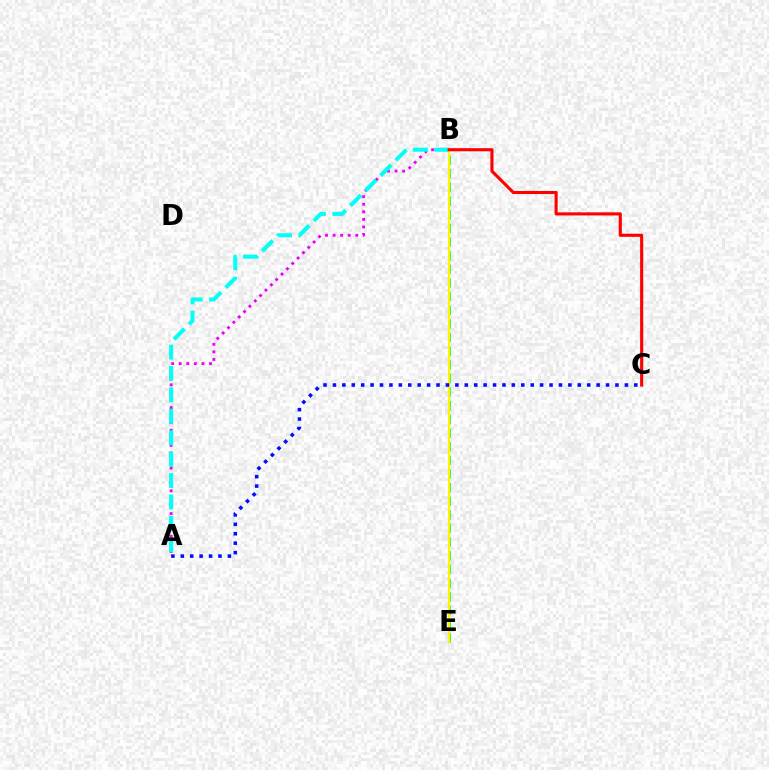{('A', 'B'): [{'color': '#ee00ff', 'line_style': 'dotted', 'thickness': 2.06}, {'color': '#00fff6', 'line_style': 'dashed', 'thickness': 2.91}], ('B', 'E'): [{'color': '#08ff00', 'line_style': 'dashed', 'thickness': 1.85}, {'color': '#fcf500', 'line_style': 'solid', 'thickness': 1.52}], ('A', 'C'): [{'color': '#0010ff', 'line_style': 'dotted', 'thickness': 2.56}], ('B', 'C'): [{'color': '#ff0000', 'line_style': 'solid', 'thickness': 2.24}]}